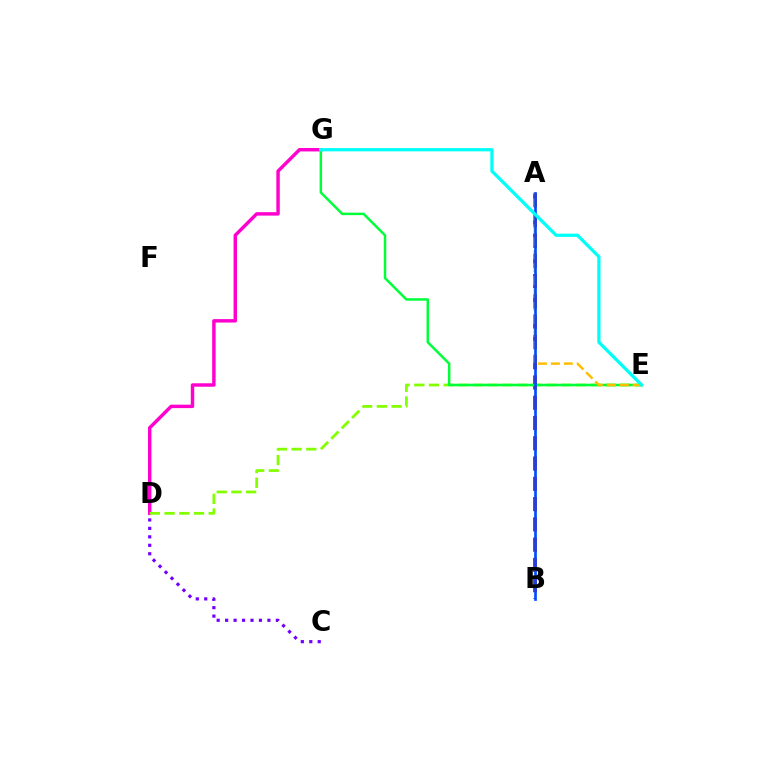{('C', 'D'): [{'color': '#7200ff', 'line_style': 'dotted', 'thickness': 2.3}], ('D', 'G'): [{'color': '#ff00cf', 'line_style': 'solid', 'thickness': 2.48}], ('D', 'E'): [{'color': '#84ff00', 'line_style': 'dashed', 'thickness': 2.0}], ('A', 'B'): [{'color': '#ff0000', 'line_style': 'dashed', 'thickness': 2.75}, {'color': '#004bff', 'line_style': 'solid', 'thickness': 1.92}], ('E', 'G'): [{'color': '#00ff39', 'line_style': 'solid', 'thickness': 1.8}, {'color': '#00fff6', 'line_style': 'solid', 'thickness': 2.35}], ('A', 'E'): [{'color': '#ffbd00', 'line_style': 'dashed', 'thickness': 1.76}]}